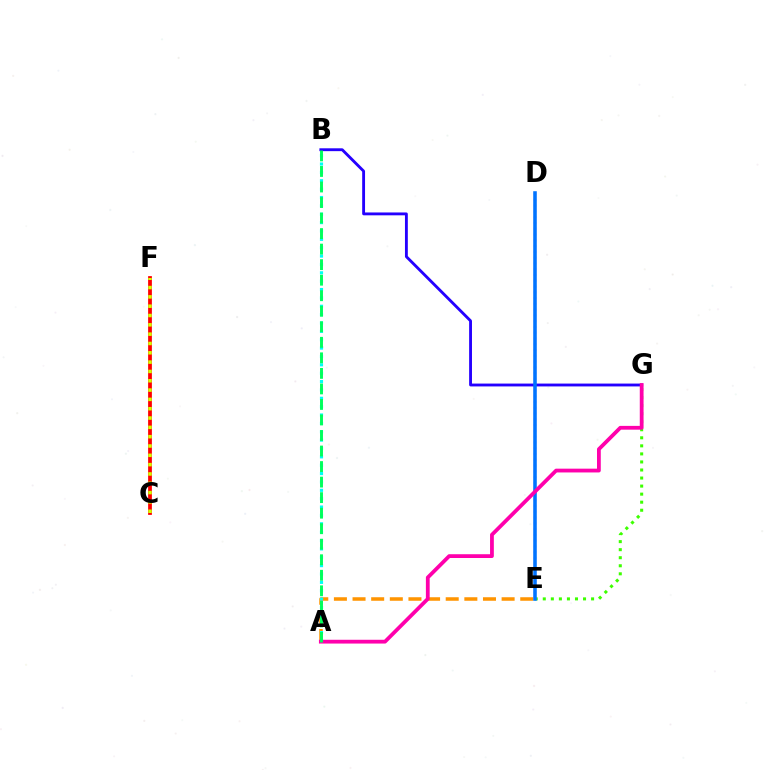{('B', 'G'): [{'color': '#2500ff', 'line_style': 'solid', 'thickness': 2.05}], ('D', 'E'): [{'color': '#b900ff', 'line_style': 'dotted', 'thickness': 1.57}, {'color': '#0074ff', 'line_style': 'solid', 'thickness': 2.56}], ('A', 'E'): [{'color': '#ff9400', 'line_style': 'dashed', 'thickness': 2.53}], ('E', 'G'): [{'color': '#3dff00', 'line_style': 'dotted', 'thickness': 2.19}], ('C', 'F'): [{'color': '#ff0000', 'line_style': 'solid', 'thickness': 2.71}, {'color': '#d1ff00', 'line_style': 'dotted', 'thickness': 2.53}], ('A', 'B'): [{'color': '#00fff6', 'line_style': 'dotted', 'thickness': 2.27}, {'color': '#00ff5c', 'line_style': 'dashed', 'thickness': 2.11}], ('A', 'G'): [{'color': '#ff00ac', 'line_style': 'solid', 'thickness': 2.73}]}